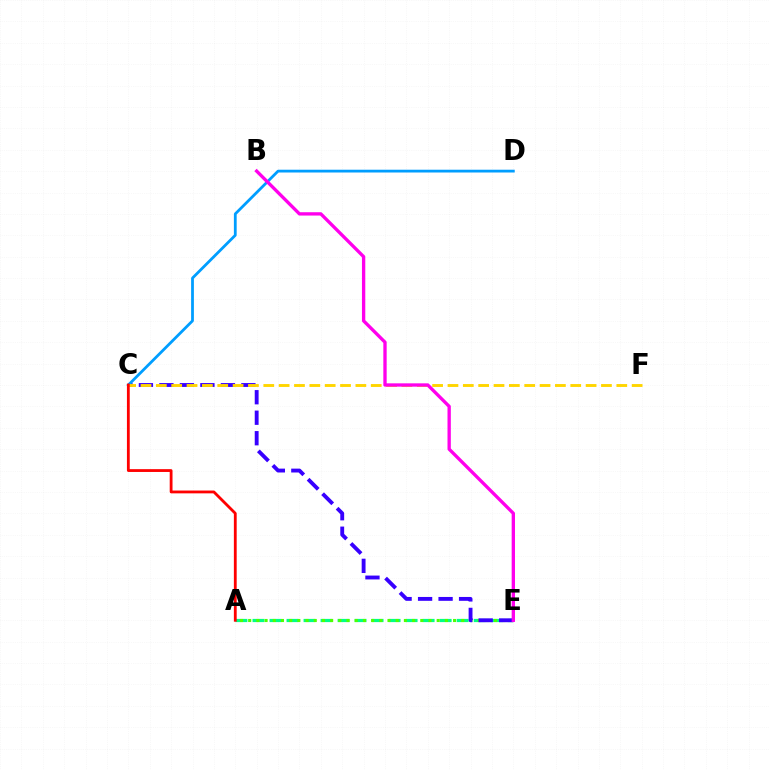{('A', 'E'): [{'color': '#00ff86', 'line_style': 'dashed', 'thickness': 2.31}, {'color': '#4fff00', 'line_style': 'dotted', 'thickness': 2.23}], ('C', 'E'): [{'color': '#3700ff', 'line_style': 'dashed', 'thickness': 2.78}], ('C', 'D'): [{'color': '#009eff', 'line_style': 'solid', 'thickness': 2.0}], ('C', 'F'): [{'color': '#ffd500', 'line_style': 'dashed', 'thickness': 2.09}], ('B', 'E'): [{'color': '#ff00ed', 'line_style': 'solid', 'thickness': 2.4}], ('A', 'C'): [{'color': '#ff0000', 'line_style': 'solid', 'thickness': 2.03}]}